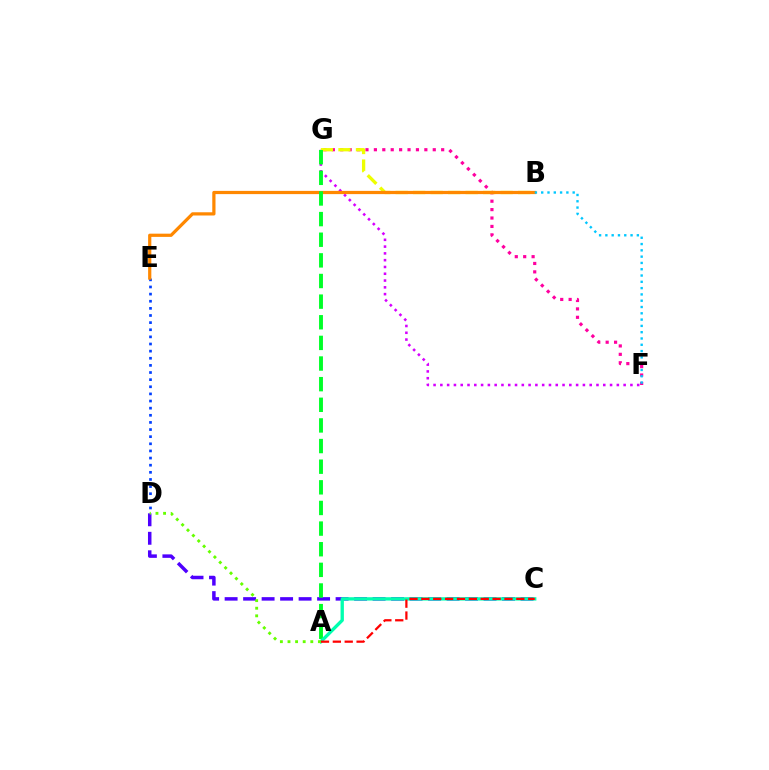{('F', 'G'): [{'color': '#d600ff', 'line_style': 'dotted', 'thickness': 1.84}, {'color': '#ff00a0', 'line_style': 'dotted', 'thickness': 2.28}], ('C', 'D'): [{'color': '#4f00ff', 'line_style': 'dashed', 'thickness': 2.51}], ('B', 'G'): [{'color': '#eeff00', 'line_style': 'dashed', 'thickness': 2.38}], ('D', 'E'): [{'color': '#003fff', 'line_style': 'dotted', 'thickness': 1.94}], ('B', 'E'): [{'color': '#ff8800', 'line_style': 'solid', 'thickness': 2.32}], ('A', 'G'): [{'color': '#00ff27', 'line_style': 'dashed', 'thickness': 2.8}], ('A', 'C'): [{'color': '#00ffaf', 'line_style': 'solid', 'thickness': 2.4}, {'color': '#ff0000', 'line_style': 'dashed', 'thickness': 1.61}], ('A', 'D'): [{'color': '#66ff00', 'line_style': 'dotted', 'thickness': 2.07}], ('B', 'F'): [{'color': '#00c7ff', 'line_style': 'dotted', 'thickness': 1.71}]}